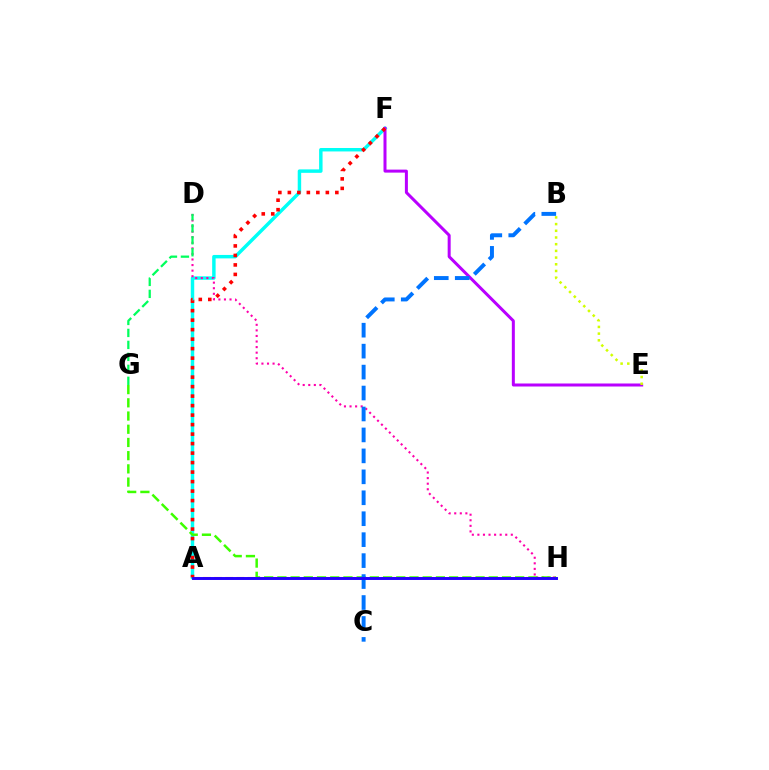{('A', 'F'): [{'color': '#00fff6', 'line_style': 'solid', 'thickness': 2.48}, {'color': '#ff0000', 'line_style': 'dotted', 'thickness': 2.58}], ('D', 'H'): [{'color': '#ff00ac', 'line_style': 'dotted', 'thickness': 1.51}], ('A', 'H'): [{'color': '#ff9400', 'line_style': 'dashed', 'thickness': 1.51}, {'color': '#2500ff', 'line_style': 'solid', 'thickness': 2.11}], ('E', 'F'): [{'color': '#b900ff', 'line_style': 'solid', 'thickness': 2.16}], ('G', 'H'): [{'color': '#3dff00', 'line_style': 'dashed', 'thickness': 1.79}], ('D', 'G'): [{'color': '#00ff5c', 'line_style': 'dashed', 'thickness': 1.63}], ('B', 'C'): [{'color': '#0074ff', 'line_style': 'dashed', 'thickness': 2.85}], ('B', 'E'): [{'color': '#d1ff00', 'line_style': 'dotted', 'thickness': 1.82}]}